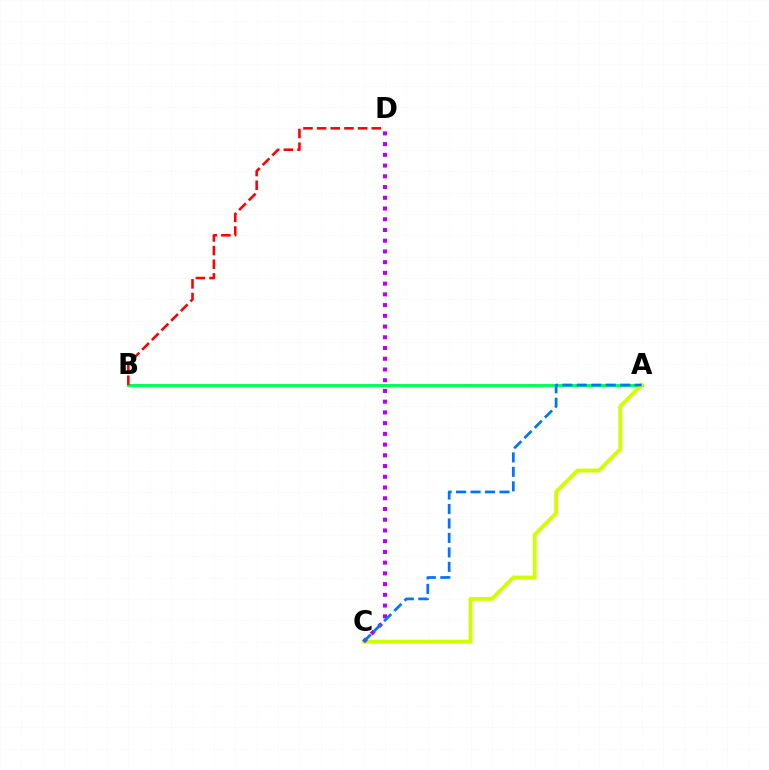{('A', 'B'): [{'color': '#00ff5c', 'line_style': 'solid', 'thickness': 2.13}], ('A', 'C'): [{'color': '#d1ff00', 'line_style': 'solid', 'thickness': 2.79}, {'color': '#0074ff', 'line_style': 'dashed', 'thickness': 1.97}], ('B', 'D'): [{'color': '#ff0000', 'line_style': 'dashed', 'thickness': 1.86}], ('C', 'D'): [{'color': '#b900ff', 'line_style': 'dotted', 'thickness': 2.92}]}